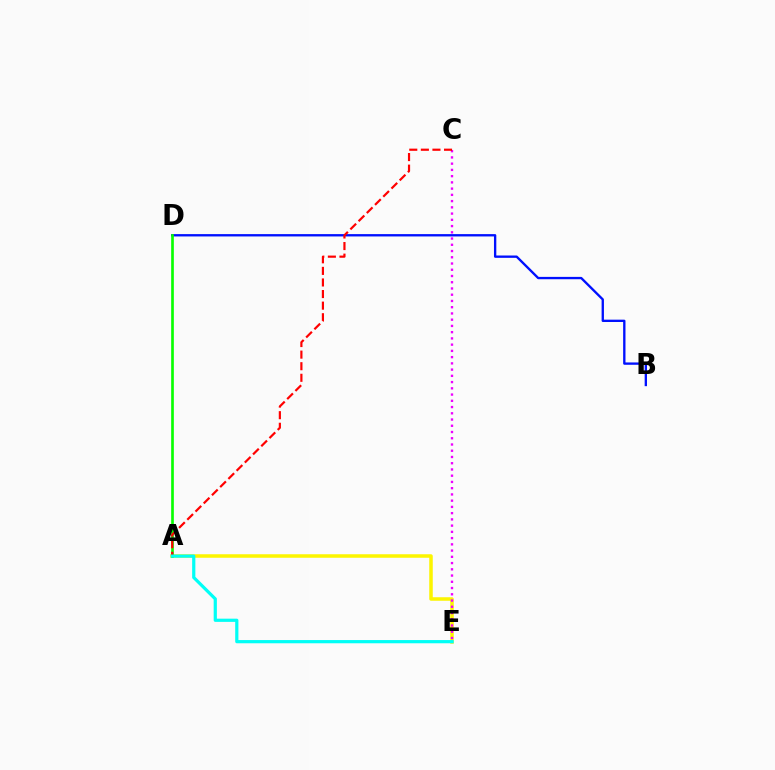{('A', 'E'): [{'color': '#fcf500', 'line_style': 'solid', 'thickness': 2.53}, {'color': '#00fff6', 'line_style': 'solid', 'thickness': 2.31}], ('B', 'D'): [{'color': '#0010ff', 'line_style': 'solid', 'thickness': 1.68}], ('A', 'D'): [{'color': '#08ff00', 'line_style': 'solid', 'thickness': 1.92}], ('C', 'E'): [{'color': '#ee00ff', 'line_style': 'dotted', 'thickness': 1.7}], ('A', 'C'): [{'color': '#ff0000', 'line_style': 'dashed', 'thickness': 1.57}]}